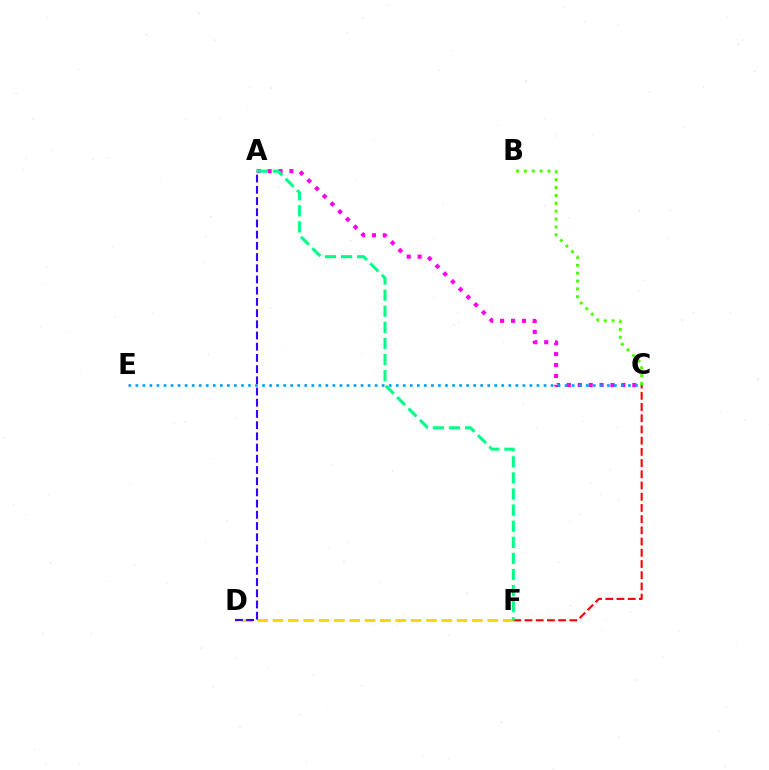{('C', 'F'): [{'color': '#ff0000', 'line_style': 'dashed', 'thickness': 1.52}], ('A', 'C'): [{'color': '#ff00ed', 'line_style': 'dotted', 'thickness': 2.96}], ('D', 'F'): [{'color': '#ffd500', 'line_style': 'dashed', 'thickness': 2.08}], ('A', 'D'): [{'color': '#3700ff', 'line_style': 'dashed', 'thickness': 1.52}], ('A', 'F'): [{'color': '#00ff86', 'line_style': 'dashed', 'thickness': 2.19}], ('C', 'E'): [{'color': '#009eff', 'line_style': 'dotted', 'thickness': 1.91}], ('B', 'C'): [{'color': '#4fff00', 'line_style': 'dotted', 'thickness': 2.14}]}